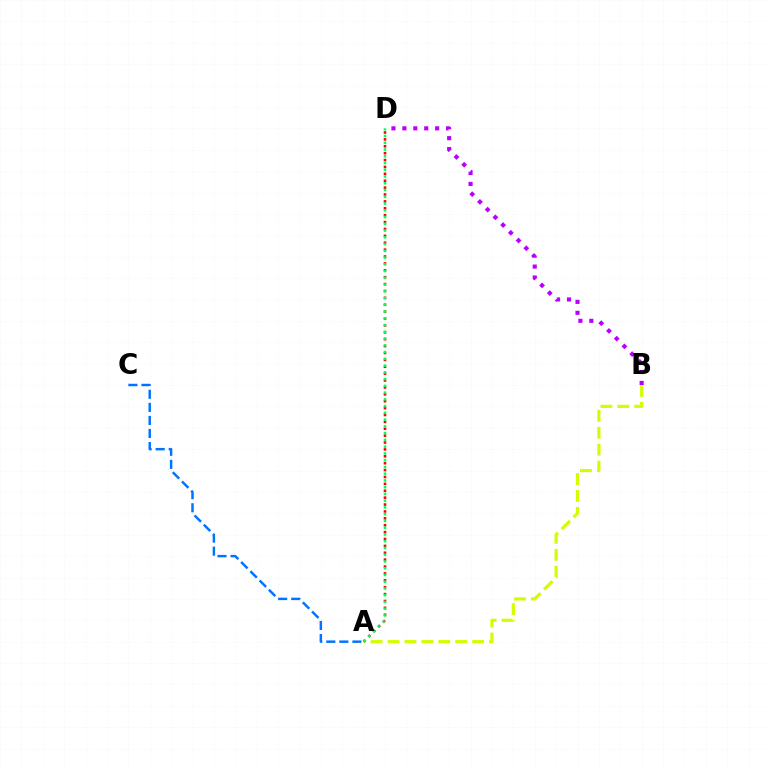{('A', 'B'): [{'color': '#d1ff00', 'line_style': 'dashed', 'thickness': 2.3}], ('B', 'D'): [{'color': '#b900ff', 'line_style': 'dotted', 'thickness': 2.97}], ('A', 'C'): [{'color': '#0074ff', 'line_style': 'dashed', 'thickness': 1.77}], ('A', 'D'): [{'color': '#ff0000', 'line_style': 'dotted', 'thickness': 1.87}, {'color': '#00ff5c', 'line_style': 'dotted', 'thickness': 1.83}]}